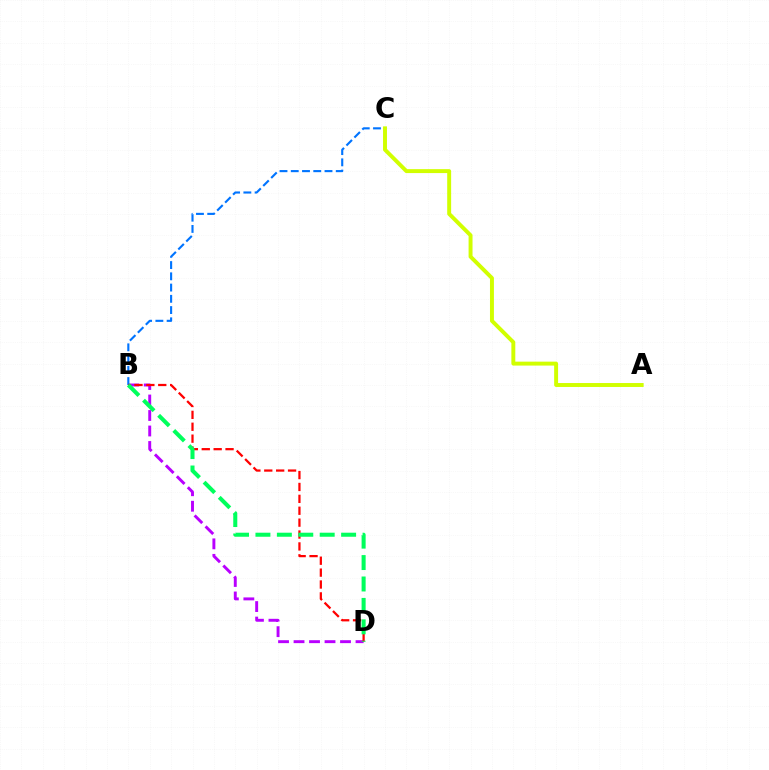{('B', 'D'): [{'color': '#b900ff', 'line_style': 'dashed', 'thickness': 2.1}, {'color': '#ff0000', 'line_style': 'dashed', 'thickness': 1.62}, {'color': '#00ff5c', 'line_style': 'dashed', 'thickness': 2.91}], ('B', 'C'): [{'color': '#0074ff', 'line_style': 'dashed', 'thickness': 1.53}], ('A', 'C'): [{'color': '#d1ff00', 'line_style': 'solid', 'thickness': 2.83}]}